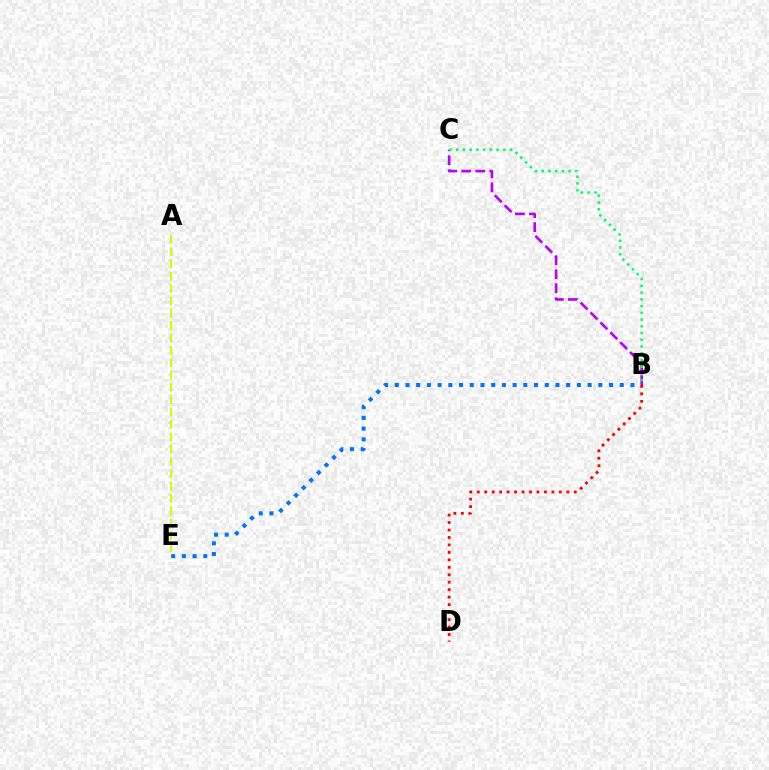{('B', 'E'): [{'color': '#0074ff', 'line_style': 'dotted', 'thickness': 2.91}], ('B', 'C'): [{'color': '#b900ff', 'line_style': 'dashed', 'thickness': 1.9}, {'color': '#00ff5c', 'line_style': 'dotted', 'thickness': 1.83}], ('B', 'D'): [{'color': '#ff0000', 'line_style': 'dotted', 'thickness': 2.03}], ('A', 'E'): [{'color': '#d1ff00', 'line_style': 'dashed', 'thickness': 1.68}]}